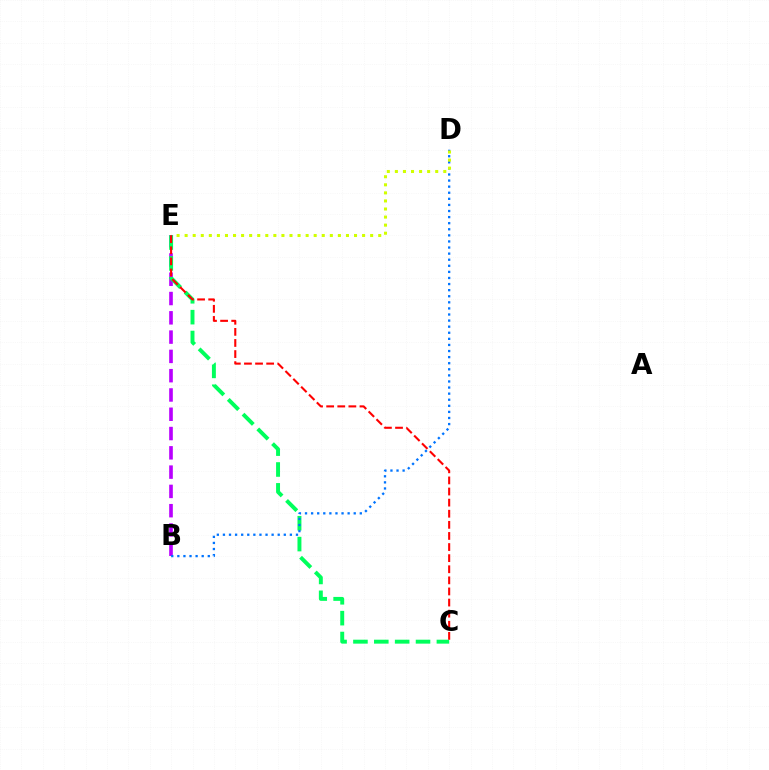{('B', 'E'): [{'color': '#b900ff', 'line_style': 'dashed', 'thickness': 2.62}], ('C', 'E'): [{'color': '#00ff5c', 'line_style': 'dashed', 'thickness': 2.83}, {'color': '#ff0000', 'line_style': 'dashed', 'thickness': 1.51}], ('B', 'D'): [{'color': '#0074ff', 'line_style': 'dotted', 'thickness': 1.65}], ('D', 'E'): [{'color': '#d1ff00', 'line_style': 'dotted', 'thickness': 2.19}]}